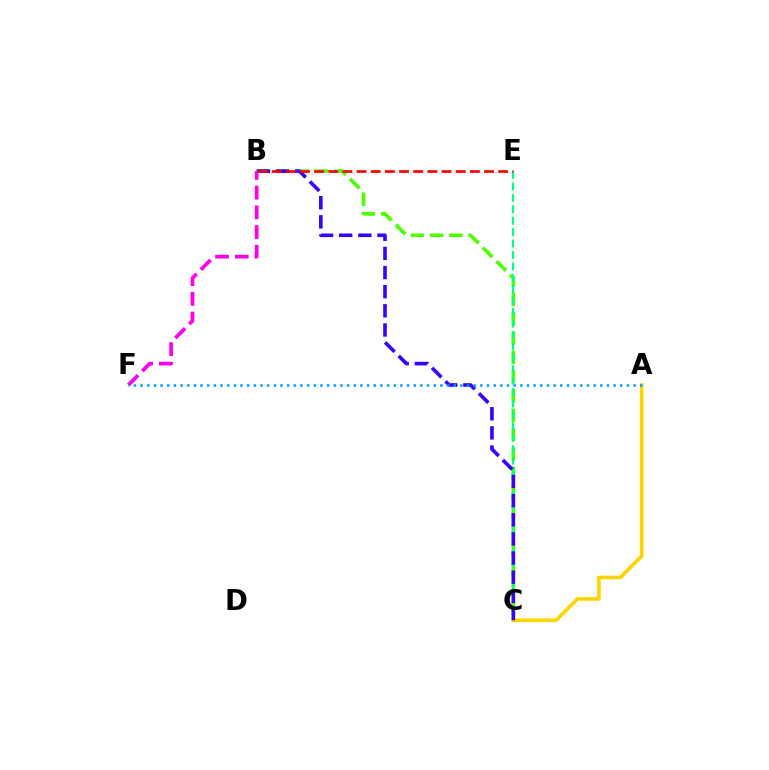{('A', 'C'): [{'color': '#ffd500', 'line_style': 'solid', 'thickness': 2.64}], ('B', 'C'): [{'color': '#4fff00', 'line_style': 'dashed', 'thickness': 2.62}, {'color': '#3700ff', 'line_style': 'dashed', 'thickness': 2.6}], ('B', 'F'): [{'color': '#ff00ed', 'line_style': 'dashed', 'thickness': 2.68}], ('C', 'E'): [{'color': '#00ff86', 'line_style': 'dashed', 'thickness': 1.55}], ('A', 'F'): [{'color': '#009eff', 'line_style': 'dotted', 'thickness': 1.81}], ('B', 'E'): [{'color': '#ff0000', 'line_style': 'dashed', 'thickness': 1.92}]}